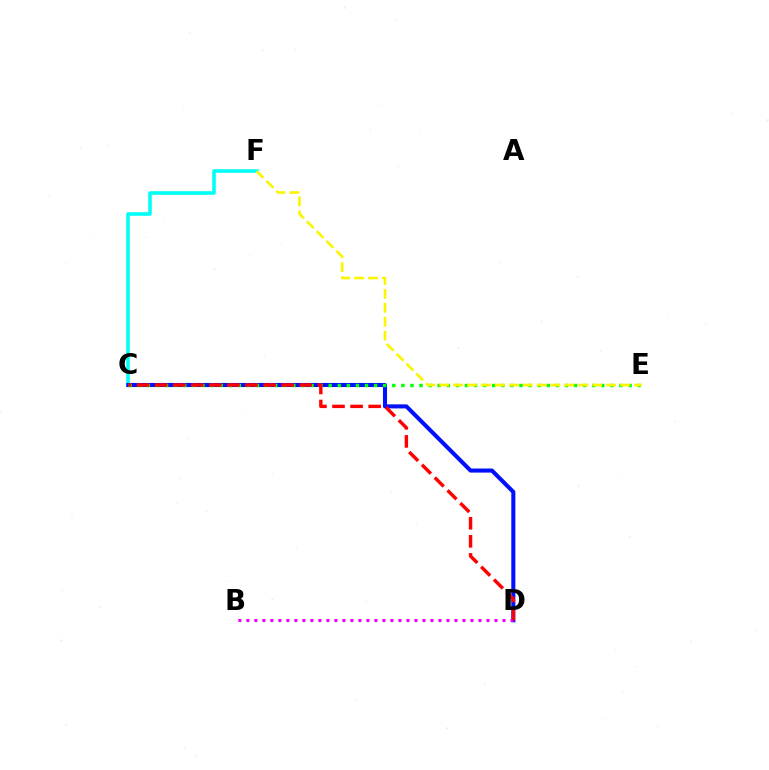{('C', 'F'): [{'color': '#00fff6', 'line_style': 'solid', 'thickness': 2.59}], ('C', 'D'): [{'color': '#0010ff', 'line_style': 'solid', 'thickness': 2.93}, {'color': '#ff0000', 'line_style': 'dashed', 'thickness': 2.46}], ('C', 'E'): [{'color': '#08ff00', 'line_style': 'dotted', 'thickness': 2.47}], ('E', 'F'): [{'color': '#fcf500', 'line_style': 'dashed', 'thickness': 1.89}], ('B', 'D'): [{'color': '#ee00ff', 'line_style': 'dotted', 'thickness': 2.17}]}